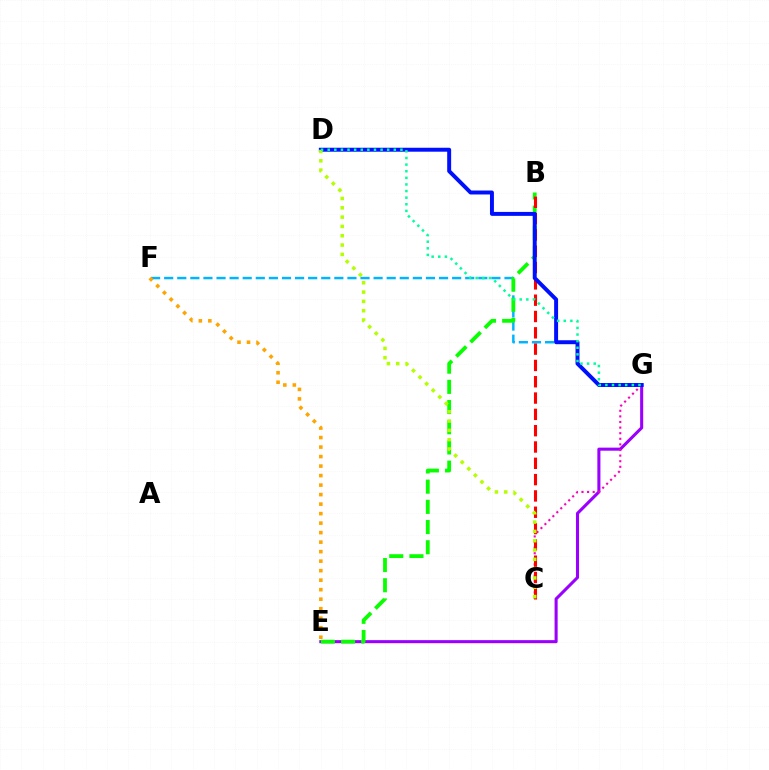{('E', 'G'): [{'color': '#9b00ff', 'line_style': 'solid', 'thickness': 2.21}], ('C', 'G'): [{'color': '#ff00bd', 'line_style': 'dotted', 'thickness': 1.52}], ('F', 'G'): [{'color': '#00b5ff', 'line_style': 'dashed', 'thickness': 1.78}], ('B', 'E'): [{'color': '#08ff00', 'line_style': 'dashed', 'thickness': 2.74}], ('B', 'C'): [{'color': '#ff0000', 'line_style': 'dashed', 'thickness': 2.22}], ('D', 'G'): [{'color': '#0010ff', 'line_style': 'solid', 'thickness': 2.84}, {'color': '#00ff9d', 'line_style': 'dotted', 'thickness': 1.8}], ('E', 'F'): [{'color': '#ffa500', 'line_style': 'dotted', 'thickness': 2.58}], ('C', 'D'): [{'color': '#b3ff00', 'line_style': 'dotted', 'thickness': 2.53}]}